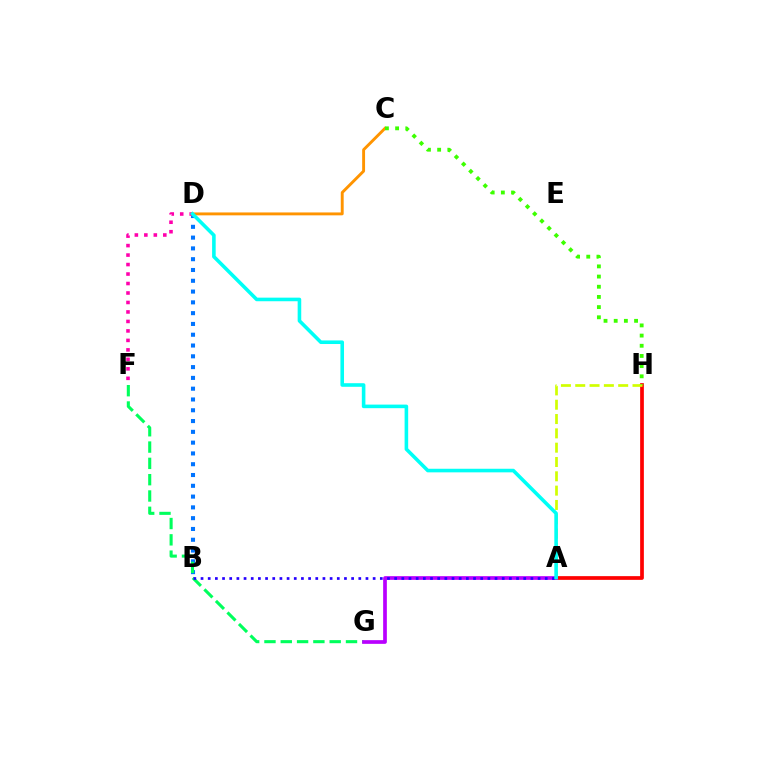{('B', 'D'): [{'color': '#0074ff', 'line_style': 'dotted', 'thickness': 2.93}], ('D', 'F'): [{'color': '#ff00ac', 'line_style': 'dotted', 'thickness': 2.58}], ('C', 'D'): [{'color': '#ff9400', 'line_style': 'solid', 'thickness': 2.09}], ('A', 'H'): [{'color': '#ff0000', 'line_style': 'solid', 'thickness': 2.68}, {'color': '#d1ff00', 'line_style': 'dashed', 'thickness': 1.95}], ('F', 'G'): [{'color': '#00ff5c', 'line_style': 'dashed', 'thickness': 2.22}], ('C', 'H'): [{'color': '#3dff00', 'line_style': 'dotted', 'thickness': 2.77}], ('A', 'G'): [{'color': '#b900ff', 'line_style': 'solid', 'thickness': 2.67}], ('A', 'B'): [{'color': '#2500ff', 'line_style': 'dotted', 'thickness': 1.95}], ('A', 'D'): [{'color': '#00fff6', 'line_style': 'solid', 'thickness': 2.58}]}